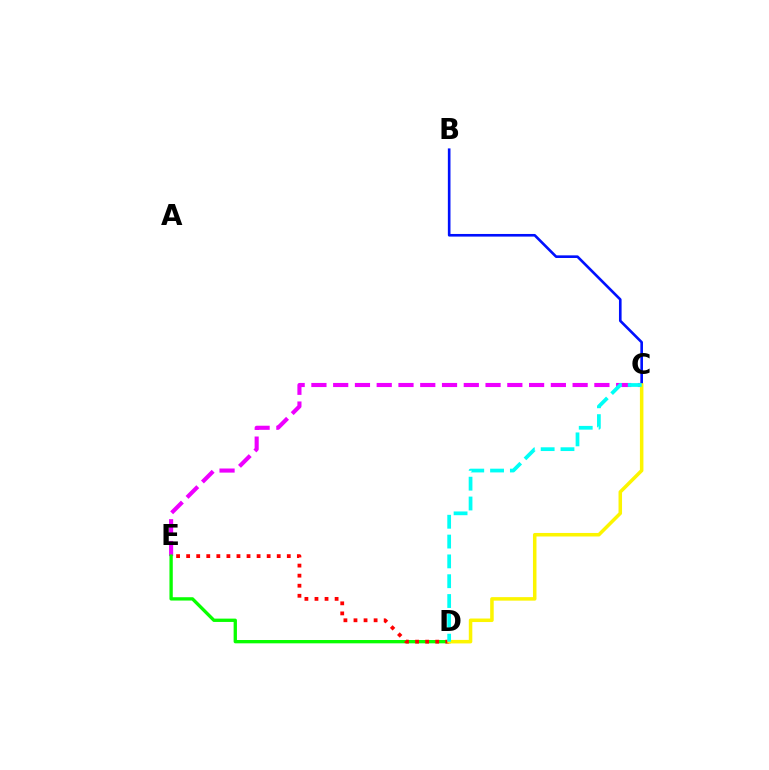{('C', 'E'): [{'color': '#ee00ff', 'line_style': 'dashed', 'thickness': 2.96}], ('D', 'E'): [{'color': '#08ff00', 'line_style': 'solid', 'thickness': 2.39}, {'color': '#ff0000', 'line_style': 'dotted', 'thickness': 2.73}], ('B', 'C'): [{'color': '#0010ff', 'line_style': 'solid', 'thickness': 1.89}], ('C', 'D'): [{'color': '#fcf500', 'line_style': 'solid', 'thickness': 2.53}, {'color': '#00fff6', 'line_style': 'dashed', 'thickness': 2.69}]}